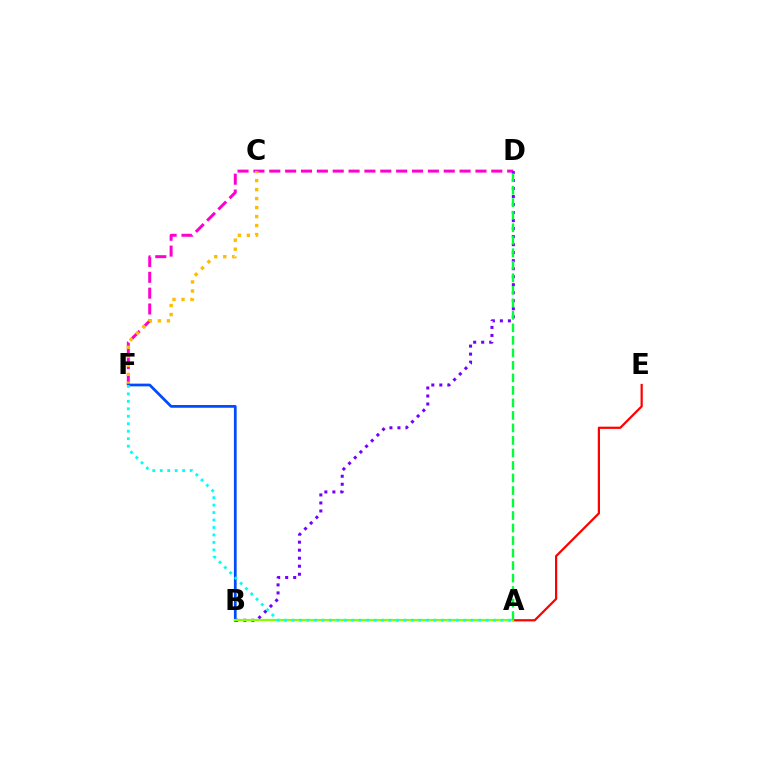{('D', 'F'): [{'color': '#ff00cf', 'line_style': 'dashed', 'thickness': 2.15}], ('B', 'D'): [{'color': '#7200ff', 'line_style': 'dotted', 'thickness': 2.18}], ('A', 'E'): [{'color': '#ff0000', 'line_style': 'solid', 'thickness': 1.6}], ('C', 'F'): [{'color': '#ffbd00', 'line_style': 'dotted', 'thickness': 2.45}], ('B', 'F'): [{'color': '#004bff', 'line_style': 'solid', 'thickness': 1.97}], ('A', 'B'): [{'color': '#84ff00', 'line_style': 'solid', 'thickness': 1.6}], ('A', 'F'): [{'color': '#00fff6', 'line_style': 'dotted', 'thickness': 2.03}], ('A', 'D'): [{'color': '#00ff39', 'line_style': 'dashed', 'thickness': 1.7}]}